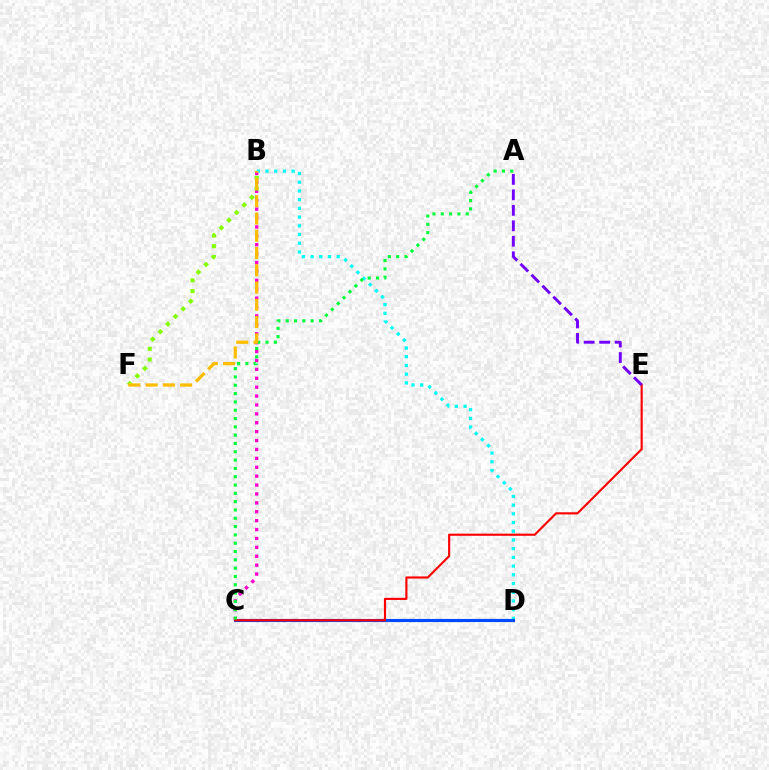{('B', 'D'): [{'color': '#00fff6', 'line_style': 'dotted', 'thickness': 2.37}], ('C', 'D'): [{'color': '#004bff', 'line_style': 'solid', 'thickness': 2.25}], ('B', 'C'): [{'color': '#ff00cf', 'line_style': 'dotted', 'thickness': 2.42}], ('C', 'E'): [{'color': '#ff0000', 'line_style': 'solid', 'thickness': 1.55}], ('A', 'E'): [{'color': '#7200ff', 'line_style': 'dashed', 'thickness': 2.1}], ('A', 'C'): [{'color': '#00ff39', 'line_style': 'dotted', 'thickness': 2.26}], ('B', 'F'): [{'color': '#84ff00', 'line_style': 'dotted', 'thickness': 2.92}, {'color': '#ffbd00', 'line_style': 'dashed', 'thickness': 2.35}]}